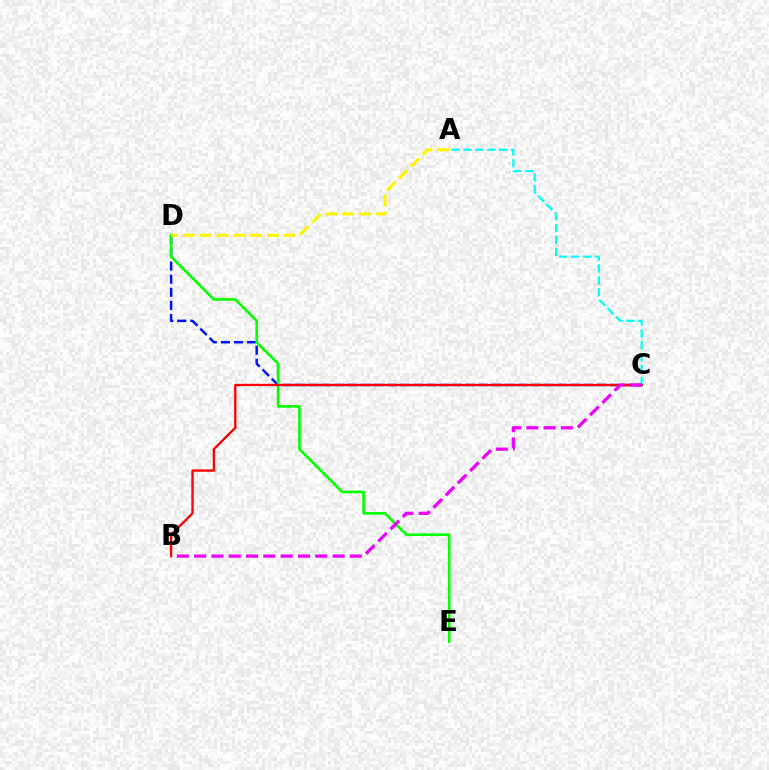{('A', 'C'): [{'color': '#00fff6', 'line_style': 'dashed', 'thickness': 1.61}], ('C', 'D'): [{'color': '#0010ff', 'line_style': 'dashed', 'thickness': 1.78}], ('D', 'E'): [{'color': '#08ff00', 'line_style': 'solid', 'thickness': 1.9}], ('B', 'C'): [{'color': '#ff0000', 'line_style': 'solid', 'thickness': 1.69}, {'color': '#ee00ff', 'line_style': 'dashed', 'thickness': 2.35}], ('A', 'D'): [{'color': '#fcf500', 'line_style': 'dashed', 'thickness': 2.28}]}